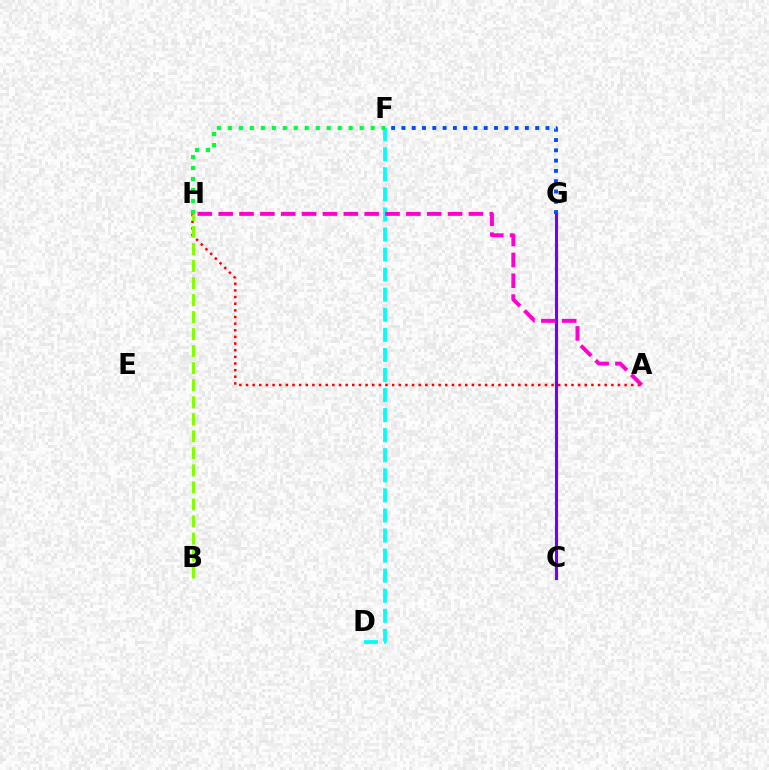{('A', 'H'): [{'color': '#ff0000', 'line_style': 'dotted', 'thickness': 1.8}, {'color': '#ff00cf', 'line_style': 'dashed', 'thickness': 2.83}], ('B', 'H'): [{'color': '#84ff00', 'line_style': 'dashed', 'thickness': 2.31}], ('D', 'F'): [{'color': '#00fff6', 'line_style': 'dashed', 'thickness': 2.73}], ('C', 'G'): [{'color': '#ffbd00', 'line_style': 'dashed', 'thickness': 1.84}, {'color': '#7200ff', 'line_style': 'solid', 'thickness': 2.24}], ('F', 'H'): [{'color': '#00ff39', 'line_style': 'dotted', 'thickness': 2.98}], ('F', 'G'): [{'color': '#004bff', 'line_style': 'dotted', 'thickness': 2.8}]}